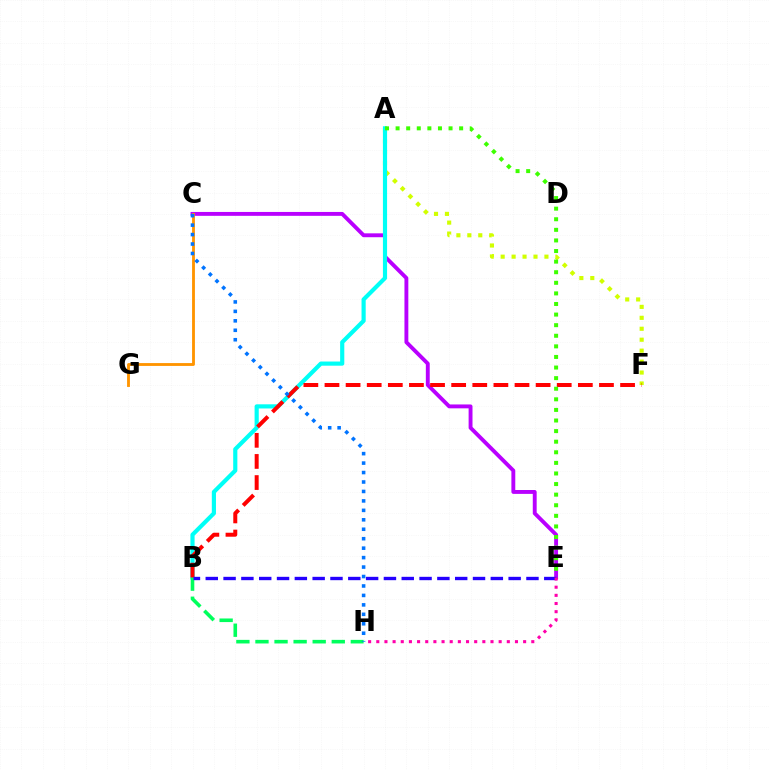{('A', 'F'): [{'color': '#d1ff00', 'line_style': 'dotted', 'thickness': 2.97}], ('C', 'E'): [{'color': '#b900ff', 'line_style': 'solid', 'thickness': 2.8}], ('A', 'B'): [{'color': '#00fff6', 'line_style': 'solid', 'thickness': 3.0}], ('B', 'H'): [{'color': '#00ff5c', 'line_style': 'dashed', 'thickness': 2.59}], ('B', 'F'): [{'color': '#ff0000', 'line_style': 'dashed', 'thickness': 2.87}], ('C', 'G'): [{'color': '#ff9400', 'line_style': 'solid', 'thickness': 2.05}], ('A', 'E'): [{'color': '#3dff00', 'line_style': 'dotted', 'thickness': 2.88}], ('B', 'E'): [{'color': '#2500ff', 'line_style': 'dashed', 'thickness': 2.42}], ('C', 'H'): [{'color': '#0074ff', 'line_style': 'dotted', 'thickness': 2.57}], ('E', 'H'): [{'color': '#ff00ac', 'line_style': 'dotted', 'thickness': 2.22}]}